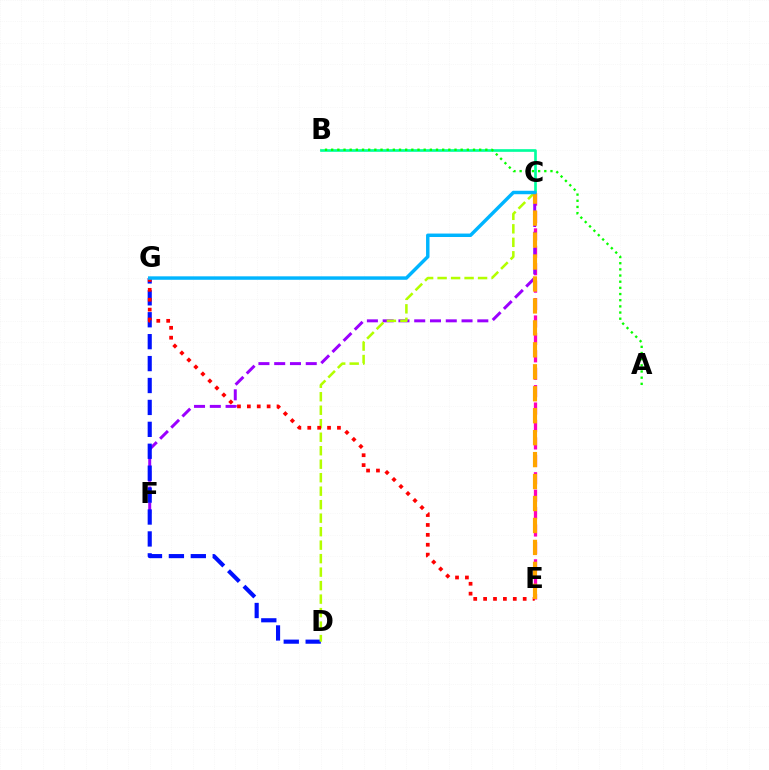{('B', 'C'): [{'color': '#00ff9d', 'line_style': 'solid', 'thickness': 1.92}], ('C', 'E'): [{'color': '#ff00bd', 'line_style': 'dashed', 'thickness': 2.37}, {'color': '#ffa500', 'line_style': 'dashed', 'thickness': 2.98}], ('A', 'B'): [{'color': '#08ff00', 'line_style': 'dotted', 'thickness': 1.68}], ('C', 'F'): [{'color': '#9b00ff', 'line_style': 'dashed', 'thickness': 2.14}], ('D', 'G'): [{'color': '#0010ff', 'line_style': 'dashed', 'thickness': 2.98}], ('C', 'D'): [{'color': '#b3ff00', 'line_style': 'dashed', 'thickness': 1.83}], ('E', 'G'): [{'color': '#ff0000', 'line_style': 'dotted', 'thickness': 2.69}], ('C', 'G'): [{'color': '#00b5ff', 'line_style': 'solid', 'thickness': 2.49}]}